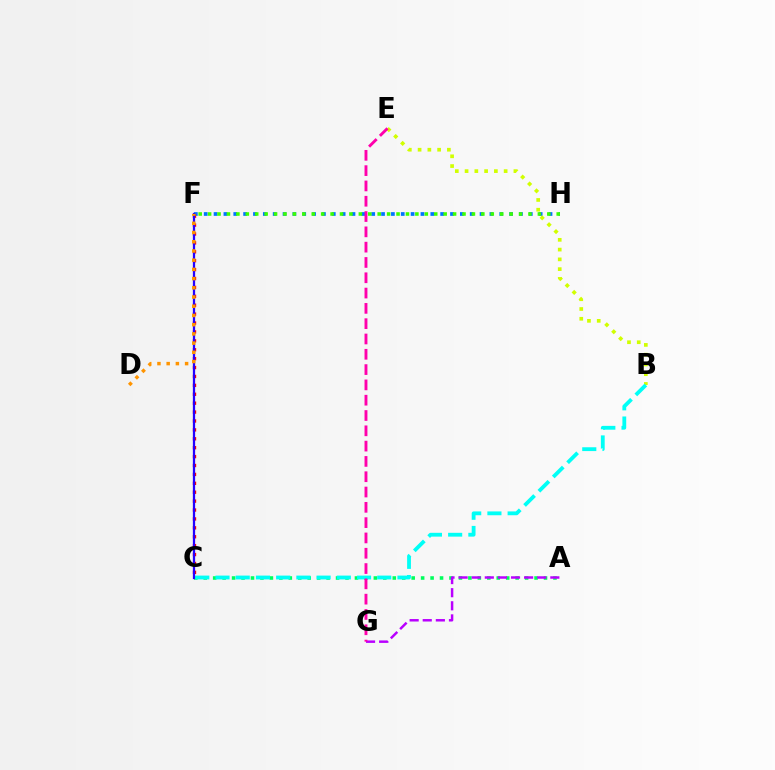{('F', 'H'): [{'color': '#0074ff', 'line_style': 'dotted', 'thickness': 2.68}, {'color': '#3dff00', 'line_style': 'dotted', 'thickness': 2.56}], ('A', 'C'): [{'color': '#00ff5c', 'line_style': 'dotted', 'thickness': 2.57}], ('C', 'F'): [{'color': '#ff0000', 'line_style': 'dotted', 'thickness': 2.42}, {'color': '#2500ff', 'line_style': 'solid', 'thickness': 1.63}], ('B', 'E'): [{'color': '#d1ff00', 'line_style': 'dotted', 'thickness': 2.65}], ('D', 'F'): [{'color': '#ff9400', 'line_style': 'dotted', 'thickness': 2.5}], ('B', 'C'): [{'color': '#00fff6', 'line_style': 'dashed', 'thickness': 2.75}], ('A', 'G'): [{'color': '#b900ff', 'line_style': 'dashed', 'thickness': 1.78}], ('E', 'G'): [{'color': '#ff00ac', 'line_style': 'dashed', 'thickness': 2.08}]}